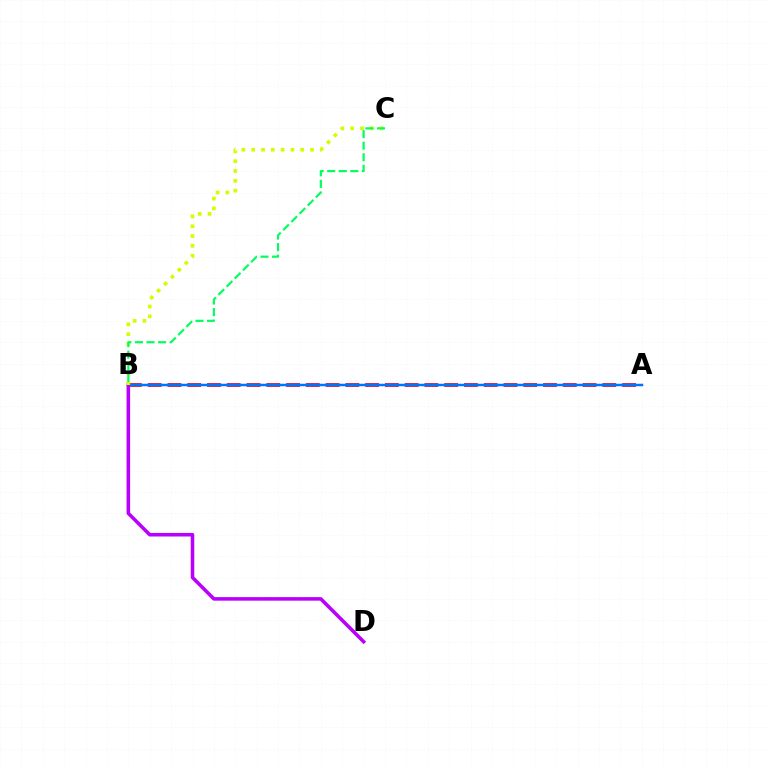{('A', 'B'): [{'color': '#ff0000', 'line_style': 'dashed', 'thickness': 2.69}, {'color': '#0074ff', 'line_style': 'solid', 'thickness': 1.8}], ('B', 'D'): [{'color': '#b900ff', 'line_style': 'solid', 'thickness': 2.56}], ('B', 'C'): [{'color': '#d1ff00', 'line_style': 'dotted', 'thickness': 2.66}, {'color': '#00ff5c', 'line_style': 'dashed', 'thickness': 1.57}]}